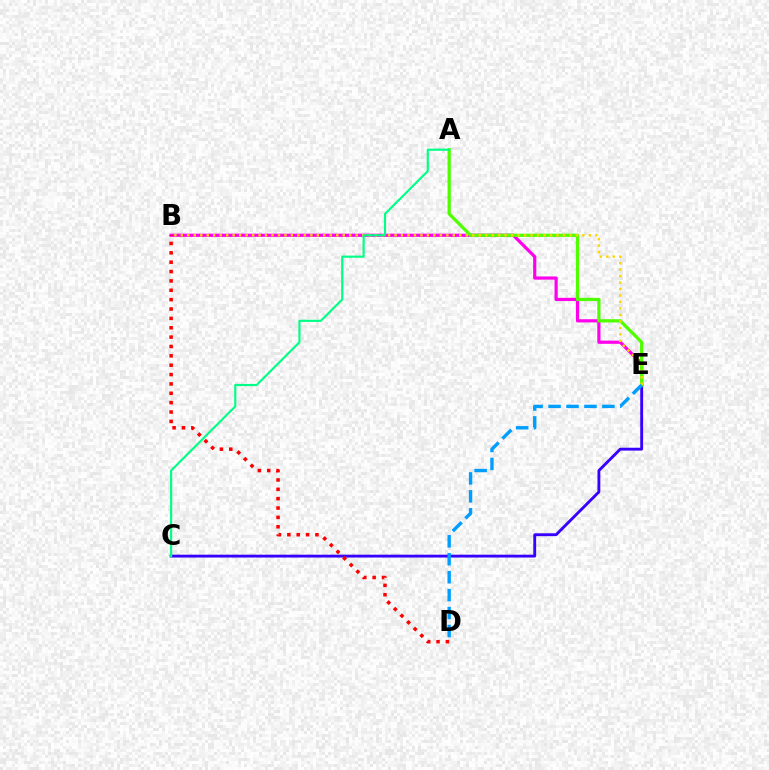{('C', 'E'): [{'color': '#3700ff', 'line_style': 'solid', 'thickness': 2.06}], ('B', 'E'): [{'color': '#ff00ed', 'line_style': 'solid', 'thickness': 2.31}, {'color': '#ffd500', 'line_style': 'dotted', 'thickness': 1.76}], ('A', 'E'): [{'color': '#4fff00', 'line_style': 'solid', 'thickness': 2.33}], ('D', 'E'): [{'color': '#009eff', 'line_style': 'dashed', 'thickness': 2.44}], ('A', 'C'): [{'color': '#00ff86', 'line_style': 'solid', 'thickness': 1.55}], ('B', 'D'): [{'color': '#ff0000', 'line_style': 'dotted', 'thickness': 2.54}]}